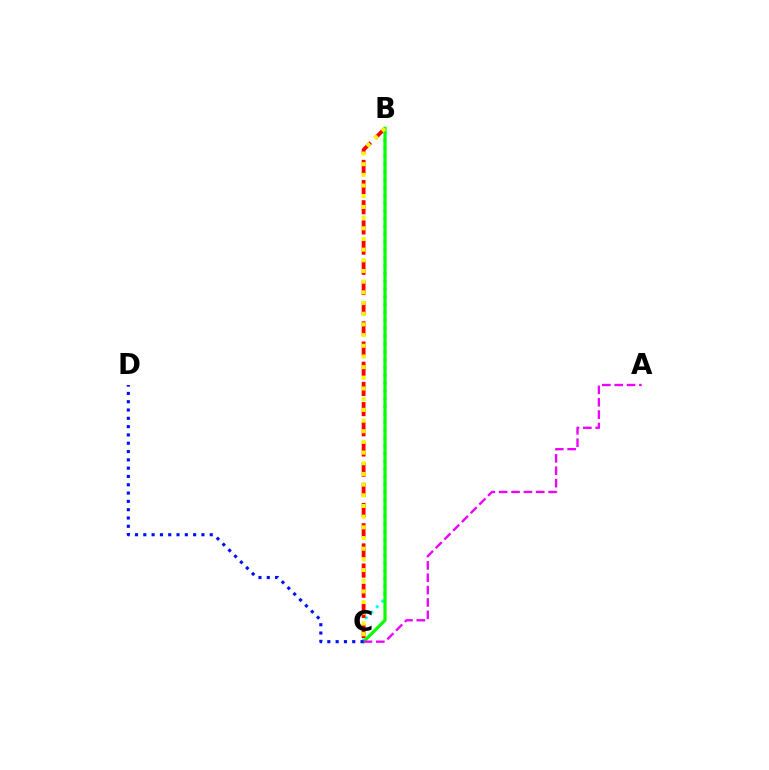{('B', 'C'): [{'color': '#00fff6', 'line_style': 'dotted', 'thickness': 2.13}, {'color': '#ff0000', 'line_style': 'dashed', 'thickness': 2.74}, {'color': '#08ff00', 'line_style': 'solid', 'thickness': 2.32}, {'color': '#fcf500', 'line_style': 'dotted', 'thickness': 2.9}], ('A', 'C'): [{'color': '#ee00ff', 'line_style': 'dashed', 'thickness': 1.68}], ('C', 'D'): [{'color': '#0010ff', 'line_style': 'dotted', 'thickness': 2.26}]}